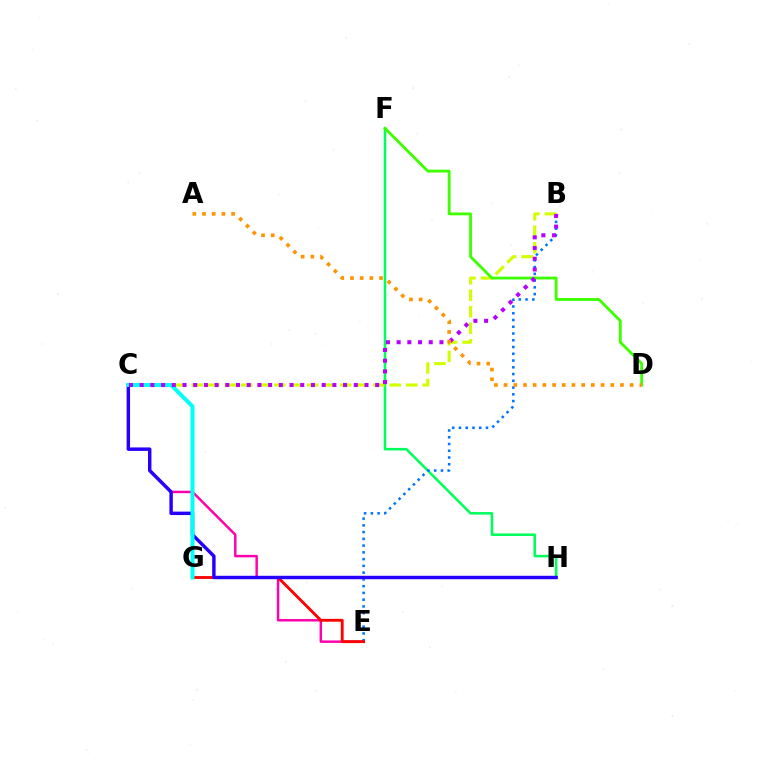{('F', 'H'): [{'color': '#00ff5c', 'line_style': 'solid', 'thickness': 1.84}], ('C', 'E'): [{'color': '#ff00ac', 'line_style': 'solid', 'thickness': 1.77}], ('B', 'E'): [{'color': '#0074ff', 'line_style': 'dotted', 'thickness': 1.84}], ('E', 'G'): [{'color': '#ff0000', 'line_style': 'solid', 'thickness': 2.05}], ('B', 'C'): [{'color': '#d1ff00', 'line_style': 'dashed', 'thickness': 2.24}, {'color': '#b900ff', 'line_style': 'dotted', 'thickness': 2.91}], ('D', 'F'): [{'color': '#3dff00', 'line_style': 'solid', 'thickness': 2.04}], ('C', 'H'): [{'color': '#2500ff', 'line_style': 'solid', 'thickness': 2.47}], ('C', 'G'): [{'color': '#00fff6', 'line_style': 'solid', 'thickness': 2.87}], ('A', 'D'): [{'color': '#ff9400', 'line_style': 'dotted', 'thickness': 2.63}]}